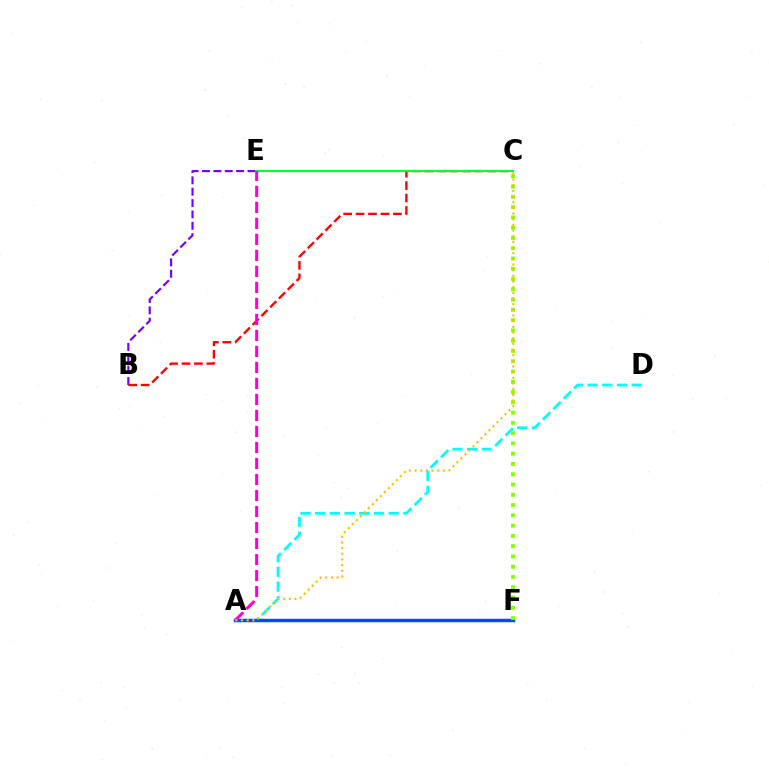{('A', 'D'): [{'color': '#00fff6', 'line_style': 'dashed', 'thickness': 2.0}], ('B', 'E'): [{'color': '#7200ff', 'line_style': 'dashed', 'thickness': 1.54}], ('B', 'C'): [{'color': '#ff0000', 'line_style': 'dashed', 'thickness': 1.69}], ('C', 'E'): [{'color': '#00ff39', 'line_style': 'solid', 'thickness': 1.56}], ('A', 'F'): [{'color': '#004bff', 'line_style': 'solid', 'thickness': 2.49}], ('A', 'E'): [{'color': '#ff00cf', 'line_style': 'dashed', 'thickness': 2.17}], ('C', 'F'): [{'color': '#84ff00', 'line_style': 'dotted', 'thickness': 2.79}], ('A', 'C'): [{'color': '#ffbd00', 'line_style': 'dotted', 'thickness': 1.54}]}